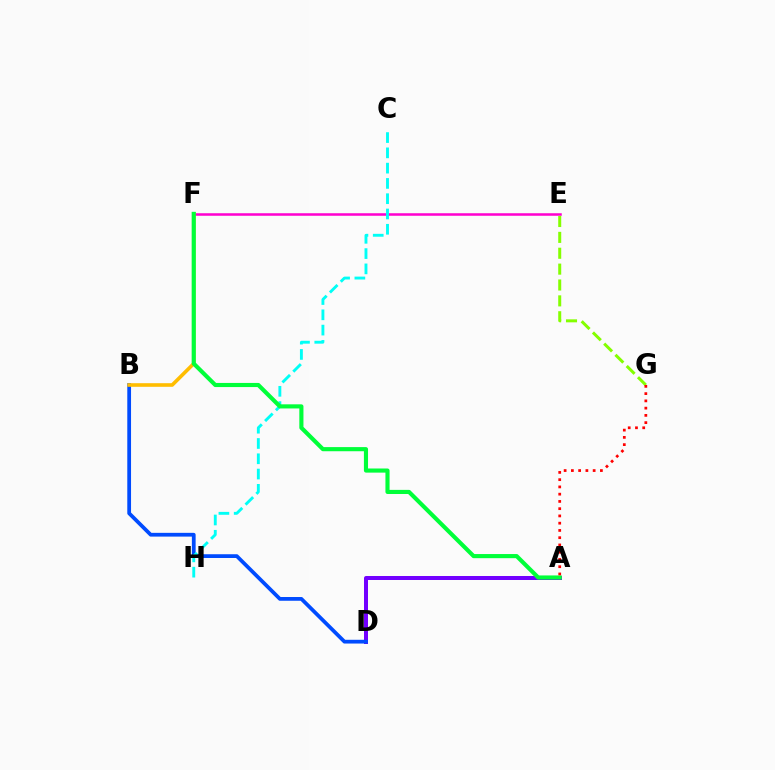{('A', 'D'): [{'color': '#7200ff', 'line_style': 'solid', 'thickness': 2.87}], ('E', 'F'): [{'color': '#ff00cf', 'line_style': 'solid', 'thickness': 1.82}], ('E', 'G'): [{'color': '#84ff00', 'line_style': 'dashed', 'thickness': 2.16}], ('B', 'D'): [{'color': '#004bff', 'line_style': 'solid', 'thickness': 2.7}], ('B', 'F'): [{'color': '#ffbd00', 'line_style': 'solid', 'thickness': 2.6}], ('C', 'H'): [{'color': '#00fff6', 'line_style': 'dashed', 'thickness': 2.08}], ('A', 'F'): [{'color': '#00ff39', 'line_style': 'solid', 'thickness': 2.97}], ('A', 'G'): [{'color': '#ff0000', 'line_style': 'dotted', 'thickness': 1.97}]}